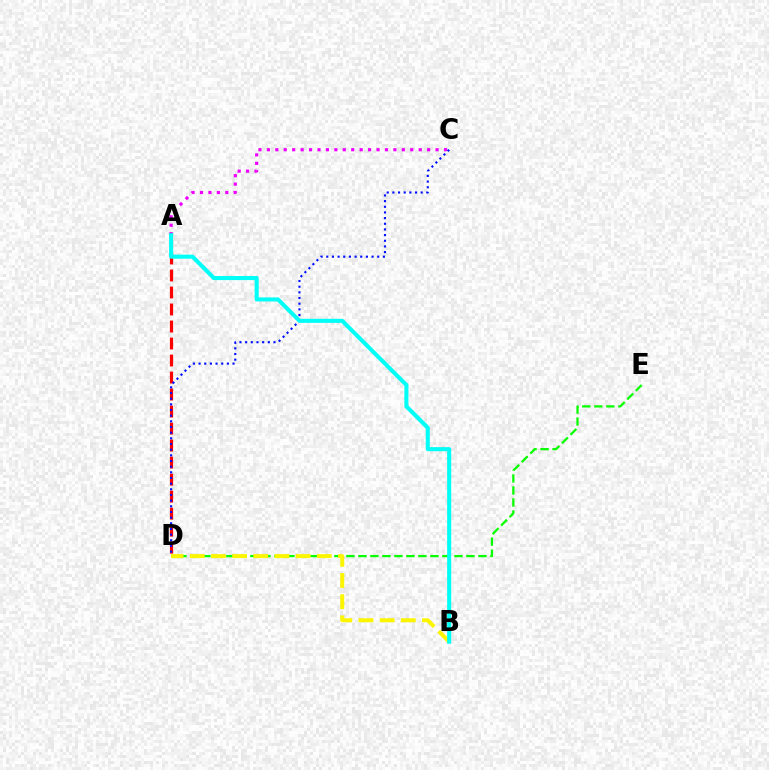{('A', 'C'): [{'color': '#ee00ff', 'line_style': 'dotted', 'thickness': 2.29}], ('A', 'D'): [{'color': '#ff0000', 'line_style': 'dashed', 'thickness': 2.31}], ('D', 'E'): [{'color': '#08ff00', 'line_style': 'dashed', 'thickness': 1.63}], ('B', 'D'): [{'color': '#fcf500', 'line_style': 'dashed', 'thickness': 2.88}], ('C', 'D'): [{'color': '#0010ff', 'line_style': 'dotted', 'thickness': 1.54}], ('A', 'B'): [{'color': '#00fff6', 'line_style': 'solid', 'thickness': 2.92}]}